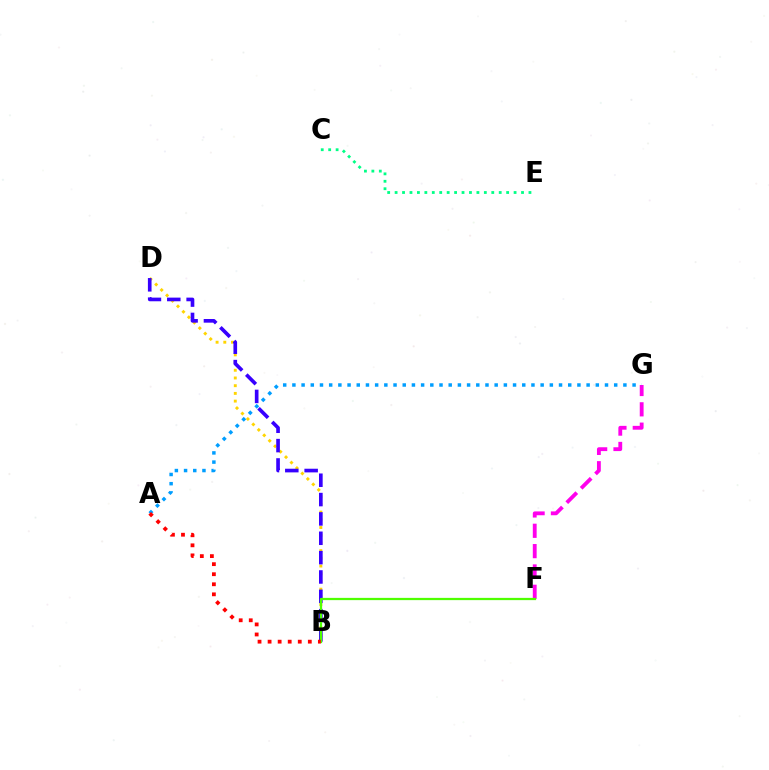{('B', 'D'): [{'color': '#ffd500', 'line_style': 'dotted', 'thickness': 2.09}, {'color': '#3700ff', 'line_style': 'dashed', 'thickness': 2.63}], ('F', 'G'): [{'color': '#ff00ed', 'line_style': 'dashed', 'thickness': 2.76}], ('A', 'G'): [{'color': '#009eff', 'line_style': 'dotted', 'thickness': 2.5}], ('B', 'F'): [{'color': '#4fff00', 'line_style': 'solid', 'thickness': 1.63}], ('A', 'B'): [{'color': '#ff0000', 'line_style': 'dotted', 'thickness': 2.73}], ('C', 'E'): [{'color': '#00ff86', 'line_style': 'dotted', 'thickness': 2.02}]}